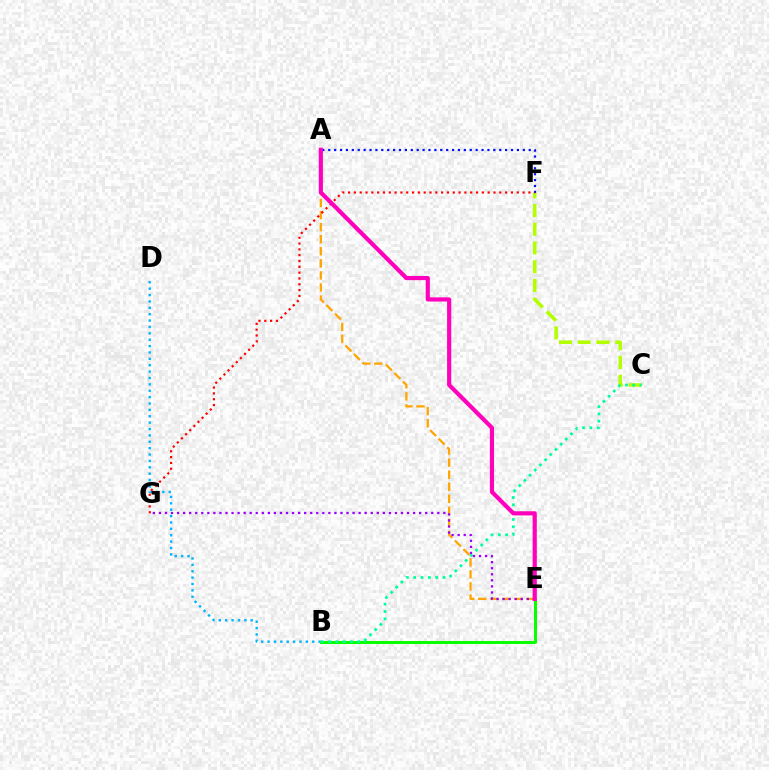{('C', 'F'): [{'color': '#b3ff00', 'line_style': 'dashed', 'thickness': 2.55}], ('B', 'D'): [{'color': '#00b5ff', 'line_style': 'dotted', 'thickness': 1.73}], ('A', 'F'): [{'color': '#0010ff', 'line_style': 'dotted', 'thickness': 1.6}], ('B', 'E'): [{'color': '#08ff00', 'line_style': 'solid', 'thickness': 2.15}], ('A', 'E'): [{'color': '#ffa500', 'line_style': 'dashed', 'thickness': 1.64}, {'color': '#ff00bd', 'line_style': 'solid', 'thickness': 3.0}], ('B', 'C'): [{'color': '#00ff9d', 'line_style': 'dotted', 'thickness': 1.99}], ('E', 'G'): [{'color': '#9b00ff', 'line_style': 'dotted', 'thickness': 1.64}], ('F', 'G'): [{'color': '#ff0000', 'line_style': 'dotted', 'thickness': 1.58}]}